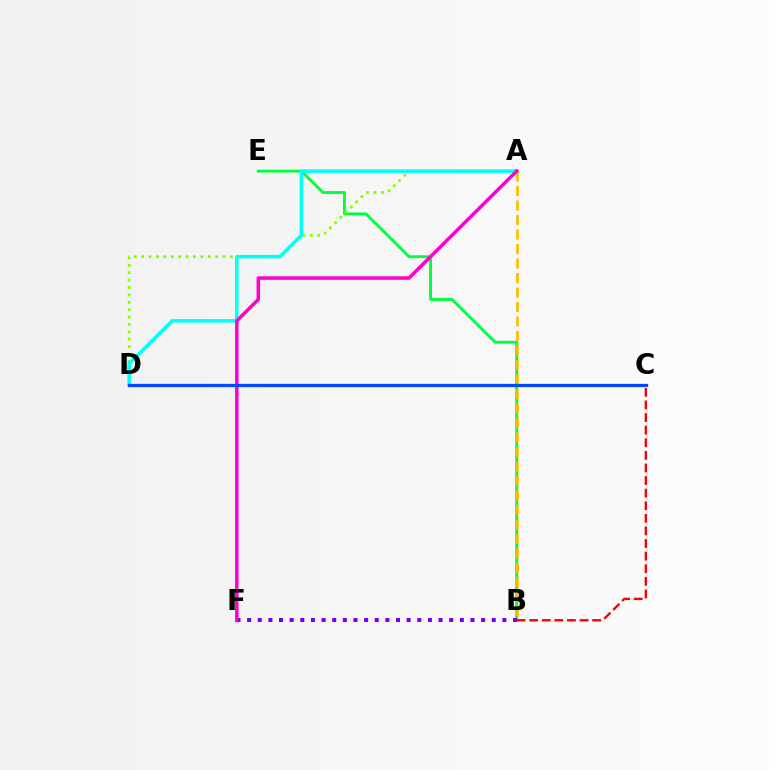{('B', 'E'): [{'color': '#00ff39', 'line_style': 'solid', 'thickness': 2.06}], ('A', 'D'): [{'color': '#84ff00', 'line_style': 'dotted', 'thickness': 2.01}, {'color': '#00fff6', 'line_style': 'solid', 'thickness': 2.52}], ('B', 'F'): [{'color': '#7200ff', 'line_style': 'dotted', 'thickness': 2.89}], ('A', 'B'): [{'color': '#ffbd00', 'line_style': 'dashed', 'thickness': 1.97}], ('B', 'C'): [{'color': '#ff0000', 'line_style': 'dashed', 'thickness': 1.71}], ('A', 'F'): [{'color': '#ff00cf', 'line_style': 'solid', 'thickness': 2.53}], ('C', 'D'): [{'color': '#004bff', 'line_style': 'solid', 'thickness': 2.34}]}